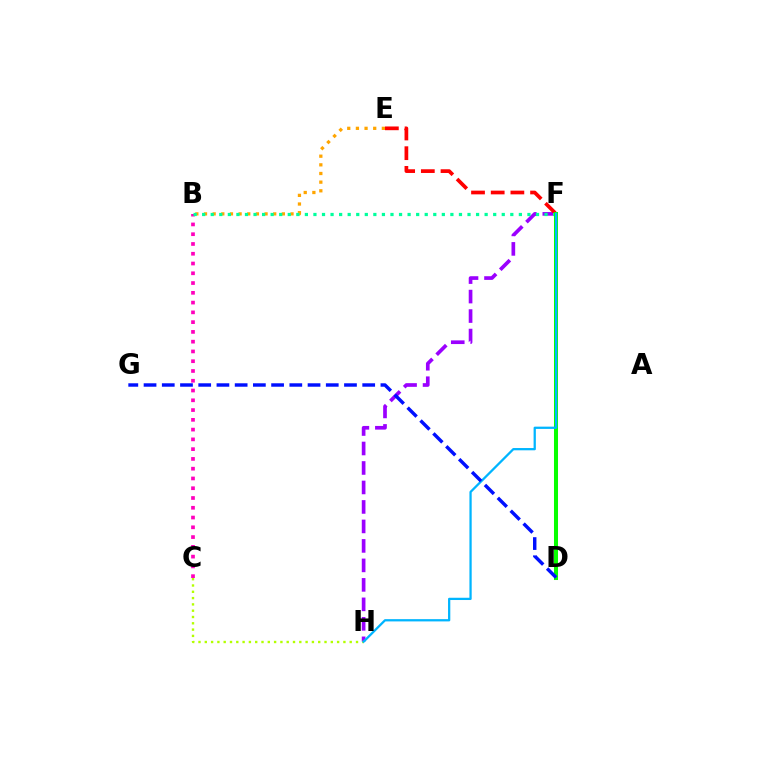{('F', 'H'): [{'color': '#9b00ff', 'line_style': 'dashed', 'thickness': 2.65}, {'color': '#00b5ff', 'line_style': 'solid', 'thickness': 1.63}], ('B', 'E'): [{'color': '#ffa500', 'line_style': 'dotted', 'thickness': 2.35}], ('E', 'F'): [{'color': '#ff0000', 'line_style': 'dashed', 'thickness': 2.67}], ('B', 'C'): [{'color': '#ff00bd', 'line_style': 'dotted', 'thickness': 2.65}], ('B', 'F'): [{'color': '#00ff9d', 'line_style': 'dotted', 'thickness': 2.33}], ('C', 'H'): [{'color': '#b3ff00', 'line_style': 'dotted', 'thickness': 1.71}], ('D', 'F'): [{'color': '#08ff00', 'line_style': 'solid', 'thickness': 2.9}], ('D', 'G'): [{'color': '#0010ff', 'line_style': 'dashed', 'thickness': 2.48}]}